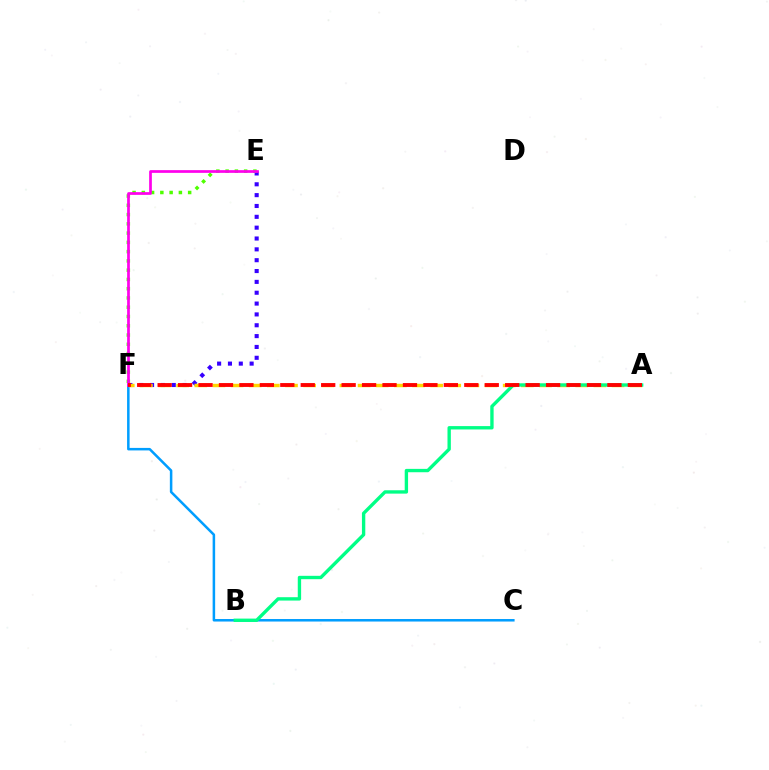{('E', 'F'): [{'color': '#3700ff', 'line_style': 'dotted', 'thickness': 2.95}, {'color': '#4fff00', 'line_style': 'dotted', 'thickness': 2.52}, {'color': '#ff00ed', 'line_style': 'solid', 'thickness': 1.96}], ('C', 'F'): [{'color': '#009eff', 'line_style': 'solid', 'thickness': 1.81}], ('A', 'F'): [{'color': '#ffd500', 'line_style': 'dashed', 'thickness': 2.46}, {'color': '#ff0000', 'line_style': 'dashed', 'thickness': 2.78}], ('A', 'B'): [{'color': '#00ff86', 'line_style': 'solid', 'thickness': 2.42}]}